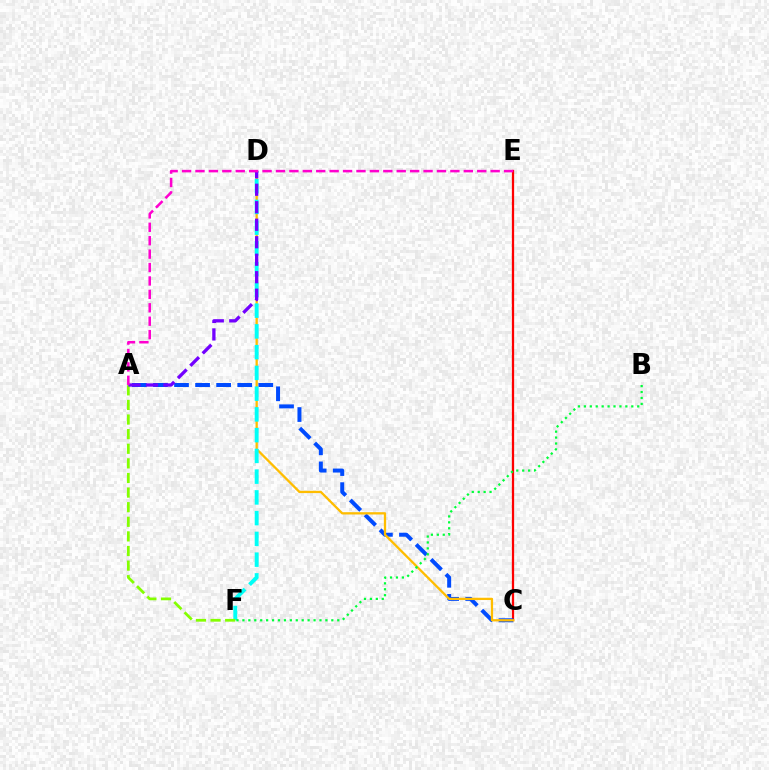{('C', 'E'): [{'color': '#ff0000', 'line_style': 'solid', 'thickness': 1.63}], ('A', 'C'): [{'color': '#004bff', 'line_style': 'dashed', 'thickness': 2.86}], ('C', 'D'): [{'color': '#ffbd00', 'line_style': 'solid', 'thickness': 1.65}], ('D', 'F'): [{'color': '#00fff6', 'line_style': 'dashed', 'thickness': 2.82}], ('A', 'F'): [{'color': '#84ff00', 'line_style': 'dashed', 'thickness': 1.98}], ('A', 'D'): [{'color': '#7200ff', 'line_style': 'dashed', 'thickness': 2.38}], ('B', 'F'): [{'color': '#00ff39', 'line_style': 'dotted', 'thickness': 1.61}], ('A', 'E'): [{'color': '#ff00cf', 'line_style': 'dashed', 'thickness': 1.82}]}